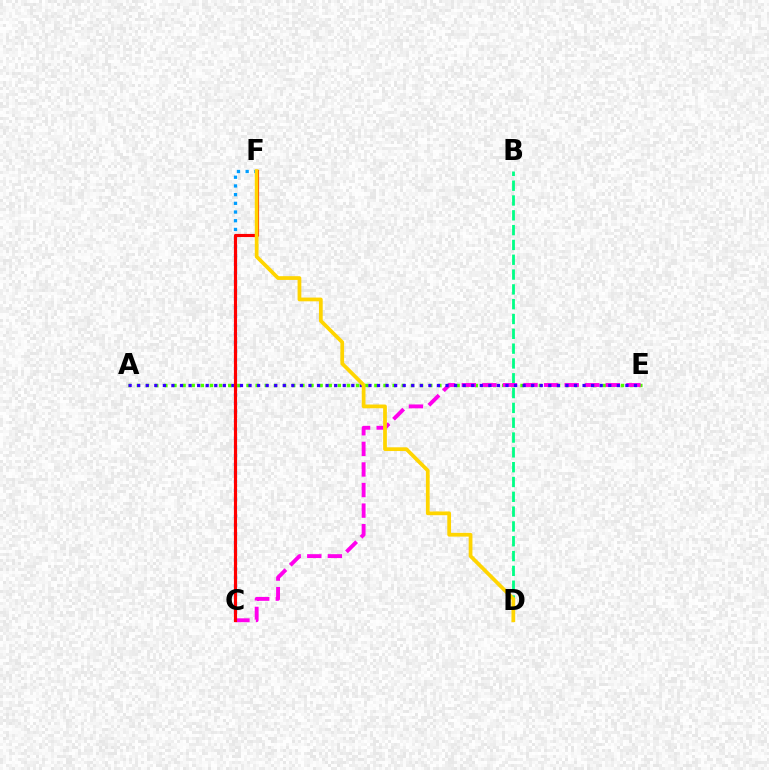{('B', 'D'): [{'color': '#00ff86', 'line_style': 'dashed', 'thickness': 2.01}], ('A', 'E'): [{'color': '#4fff00', 'line_style': 'dotted', 'thickness': 2.48}, {'color': '#3700ff', 'line_style': 'dotted', 'thickness': 2.33}], ('C', 'E'): [{'color': '#ff00ed', 'line_style': 'dashed', 'thickness': 2.8}], ('C', 'F'): [{'color': '#009eff', 'line_style': 'dotted', 'thickness': 2.36}, {'color': '#ff0000', 'line_style': 'solid', 'thickness': 2.26}], ('D', 'F'): [{'color': '#ffd500', 'line_style': 'solid', 'thickness': 2.69}]}